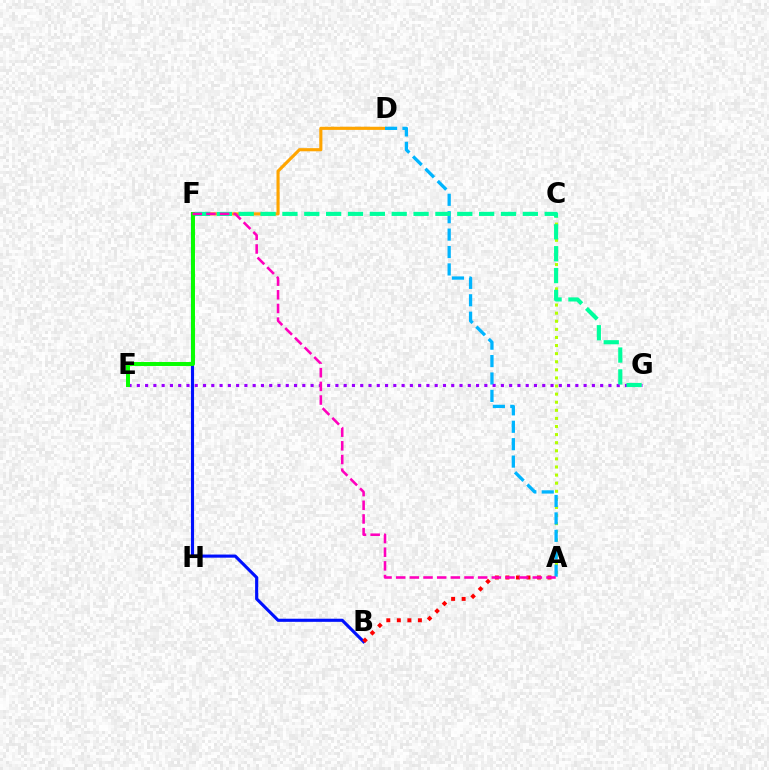{('A', 'C'): [{'color': '#b3ff00', 'line_style': 'dotted', 'thickness': 2.2}], ('D', 'F'): [{'color': '#ffa500', 'line_style': 'solid', 'thickness': 2.25}], ('A', 'D'): [{'color': '#00b5ff', 'line_style': 'dashed', 'thickness': 2.37}], ('B', 'F'): [{'color': '#0010ff', 'line_style': 'solid', 'thickness': 2.25}], ('E', 'G'): [{'color': '#9b00ff', 'line_style': 'dotted', 'thickness': 2.25}], ('A', 'B'): [{'color': '#ff0000', 'line_style': 'dotted', 'thickness': 2.86}], ('E', 'F'): [{'color': '#08ff00', 'line_style': 'solid', 'thickness': 2.86}], ('F', 'G'): [{'color': '#00ff9d', 'line_style': 'dashed', 'thickness': 2.97}], ('A', 'F'): [{'color': '#ff00bd', 'line_style': 'dashed', 'thickness': 1.86}]}